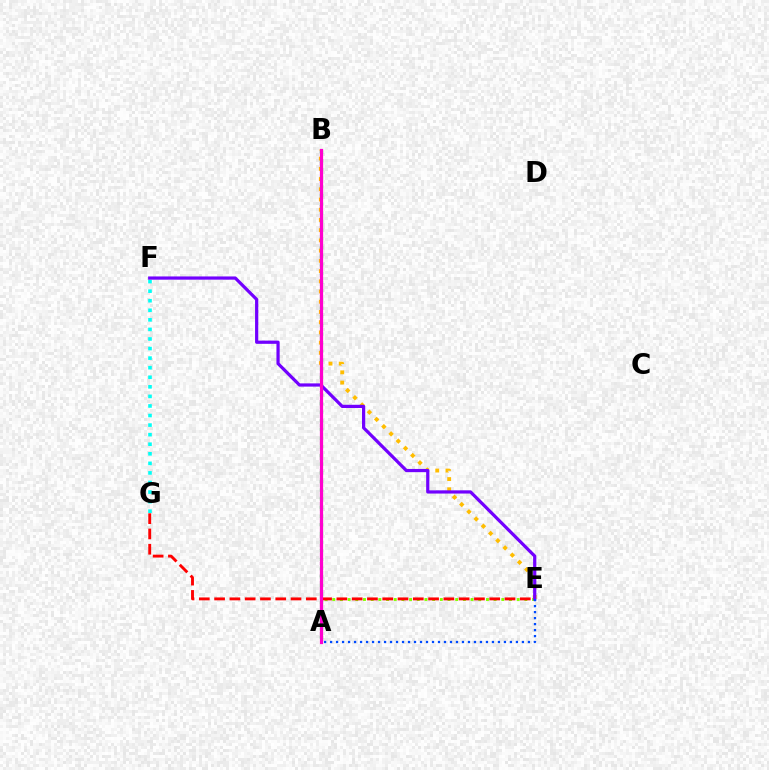{('F', 'G'): [{'color': '#00fff6', 'line_style': 'dotted', 'thickness': 2.6}], ('A', 'E'): [{'color': '#84ff00', 'line_style': 'dotted', 'thickness': 2.09}, {'color': '#004bff', 'line_style': 'dotted', 'thickness': 1.63}], ('A', 'B'): [{'color': '#00ff39', 'line_style': 'dotted', 'thickness': 2.35}, {'color': '#ff00cf', 'line_style': 'solid', 'thickness': 2.31}], ('B', 'E'): [{'color': '#ffbd00', 'line_style': 'dotted', 'thickness': 2.78}], ('E', 'G'): [{'color': '#ff0000', 'line_style': 'dashed', 'thickness': 2.08}], ('E', 'F'): [{'color': '#7200ff', 'line_style': 'solid', 'thickness': 2.32}]}